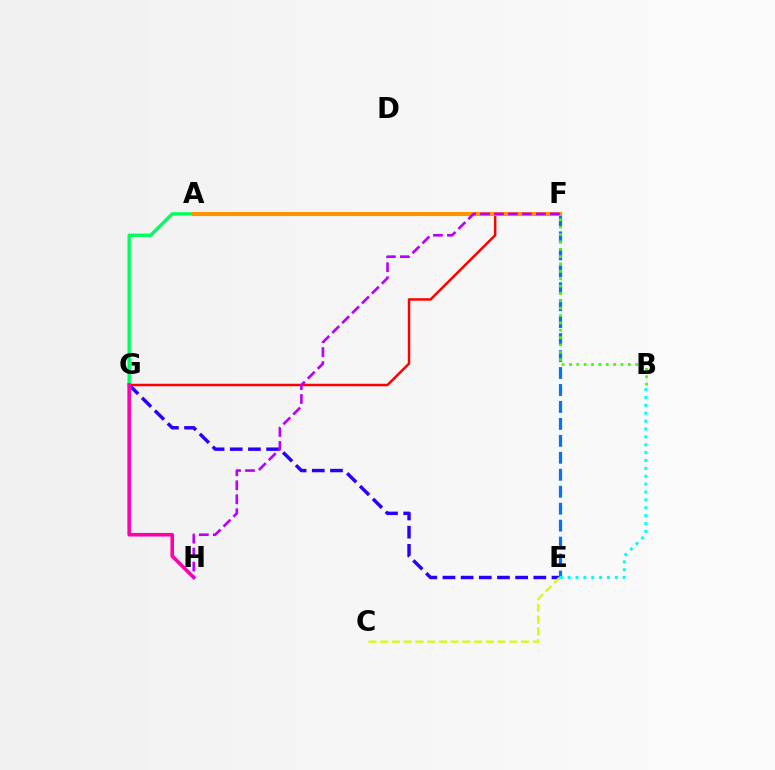{('E', 'G'): [{'color': '#2500ff', 'line_style': 'dashed', 'thickness': 2.47}], ('A', 'G'): [{'color': '#00ff5c', 'line_style': 'solid', 'thickness': 2.43}], ('E', 'F'): [{'color': '#0074ff', 'line_style': 'dashed', 'thickness': 2.3}], ('F', 'G'): [{'color': '#ff0000', 'line_style': 'solid', 'thickness': 1.79}], ('G', 'H'): [{'color': '#ff00ac', 'line_style': 'solid', 'thickness': 2.58}], ('A', 'F'): [{'color': '#ff9400', 'line_style': 'solid', 'thickness': 2.94}], ('C', 'E'): [{'color': '#d1ff00', 'line_style': 'dashed', 'thickness': 1.59}], ('F', 'H'): [{'color': '#b900ff', 'line_style': 'dashed', 'thickness': 1.9}], ('B', 'E'): [{'color': '#00fff6', 'line_style': 'dotted', 'thickness': 2.14}], ('B', 'F'): [{'color': '#3dff00', 'line_style': 'dotted', 'thickness': 2.0}]}